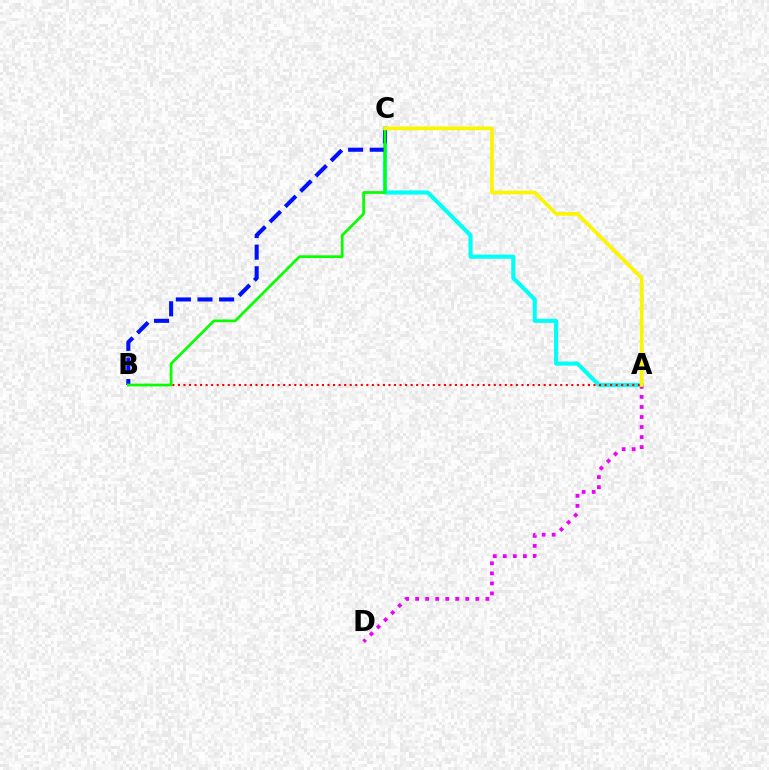{('A', 'C'): [{'color': '#00fff6', 'line_style': 'solid', 'thickness': 2.96}, {'color': '#fcf500', 'line_style': 'solid', 'thickness': 2.67}], ('A', 'B'): [{'color': '#ff0000', 'line_style': 'dotted', 'thickness': 1.51}], ('B', 'C'): [{'color': '#0010ff', 'line_style': 'dashed', 'thickness': 2.94}, {'color': '#08ff00', 'line_style': 'solid', 'thickness': 1.96}], ('A', 'D'): [{'color': '#ee00ff', 'line_style': 'dotted', 'thickness': 2.73}]}